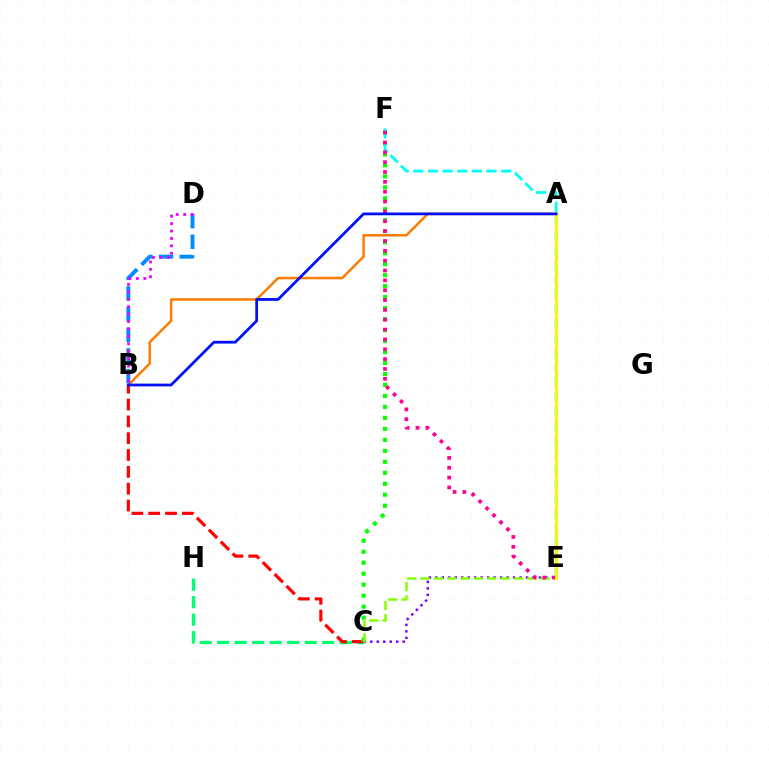{('C', 'H'): [{'color': '#00ff74', 'line_style': 'dashed', 'thickness': 2.38}], ('A', 'B'): [{'color': '#ff7c00', 'line_style': 'solid', 'thickness': 1.79}, {'color': '#0010ff', 'line_style': 'solid', 'thickness': 1.99}], ('B', 'C'): [{'color': '#ff0000', 'line_style': 'dashed', 'thickness': 2.29}], ('C', 'E'): [{'color': '#7200ff', 'line_style': 'dotted', 'thickness': 1.76}, {'color': '#84ff00', 'line_style': 'dashed', 'thickness': 1.81}], ('C', 'F'): [{'color': '#08ff00', 'line_style': 'dotted', 'thickness': 2.98}], ('E', 'F'): [{'color': '#00fff6', 'line_style': 'dashed', 'thickness': 1.99}, {'color': '#ff0094', 'line_style': 'dotted', 'thickness': 2.68}], ('B', 'D'): [{'color': '#008cff', 'line_style': 'dashed', 'thickness': 2.81}, {'color': '#ee00ff', 'line_style': 'dotted', 'thickness': 2.02}], ('A', 'E'): [{'color': '#fcf500', 'line_style': 'solid', 'thickness': 2.22}]}